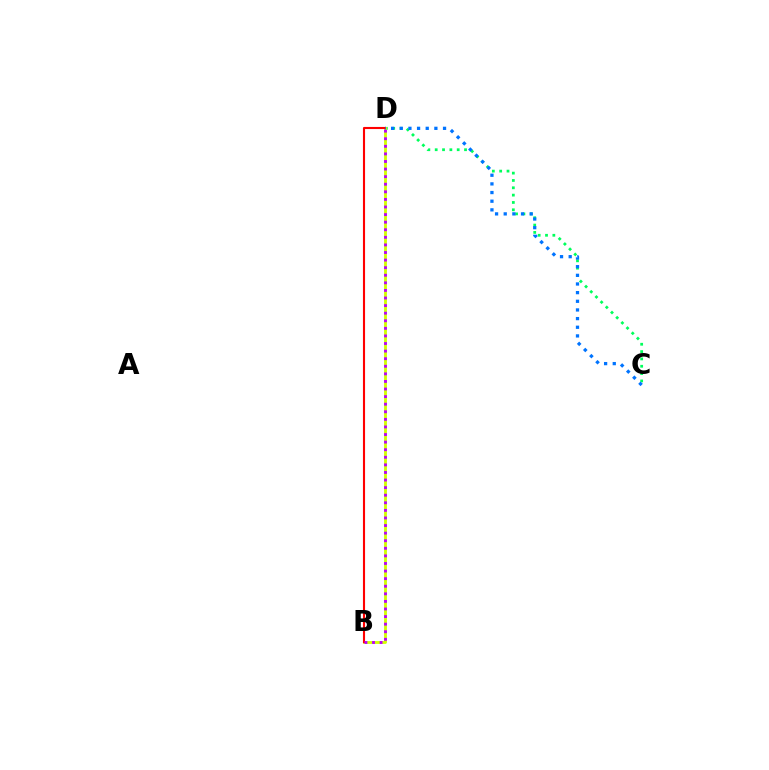{('C', 'D'): [{'color': '#00ff5c', 'line_style': 'dotted', 'thickness': 1.99}, {'color': '#0074ff', 'line_style': 'dotted', 'thickness': 2.35}], ('B', 'D'): [{'color': '#d1ff00', 'line_style': 'solid', 'thickness': 2.04}, {'color': '#ff0000', 'line_style': 'solid', 'thickness': 1.52}, {'color': '#b900ff', 'line_style': 'dotted', 'thickness': 2.06}]}